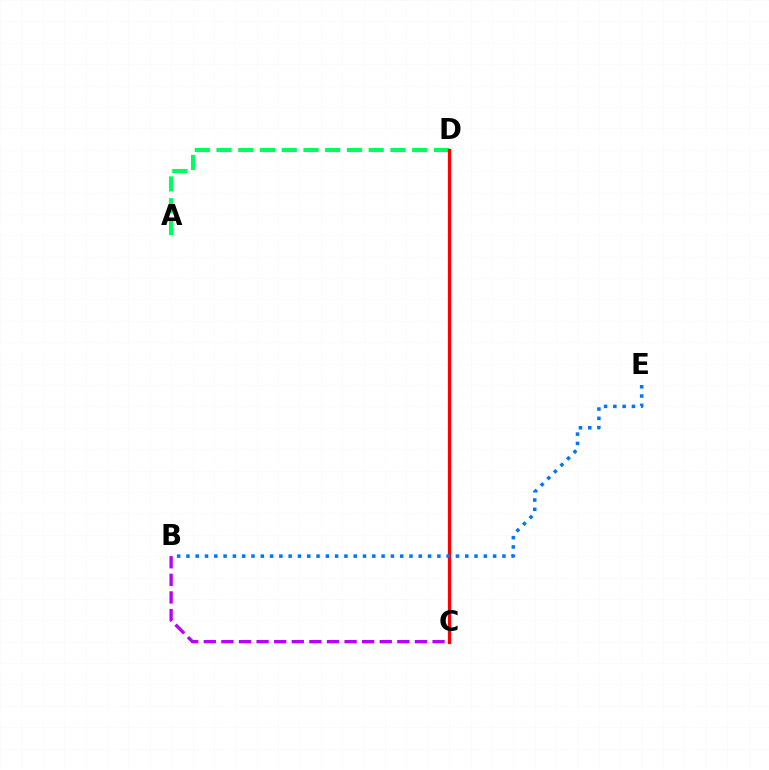{('B', 'C'): [{'color': '#b900ff', 'line_style': 'dashed', 'thickness': 2.39}], ('A', 'D'): [{'color': '#00ff5c', 'line_style': 'dashed', 'thickness': 2.95}], ('C', 'D'): [{'color': '#d1ff00', 'line_style': 'dashed', 'thickness': 1.93}, {'color': '#ff0000', 'line_style': 'solid', 'thickness': 2.35}], ('B', 'E'): [{'color': '#0074ff', 'line_style': 'dotted', 'thickness': 2.53}]}